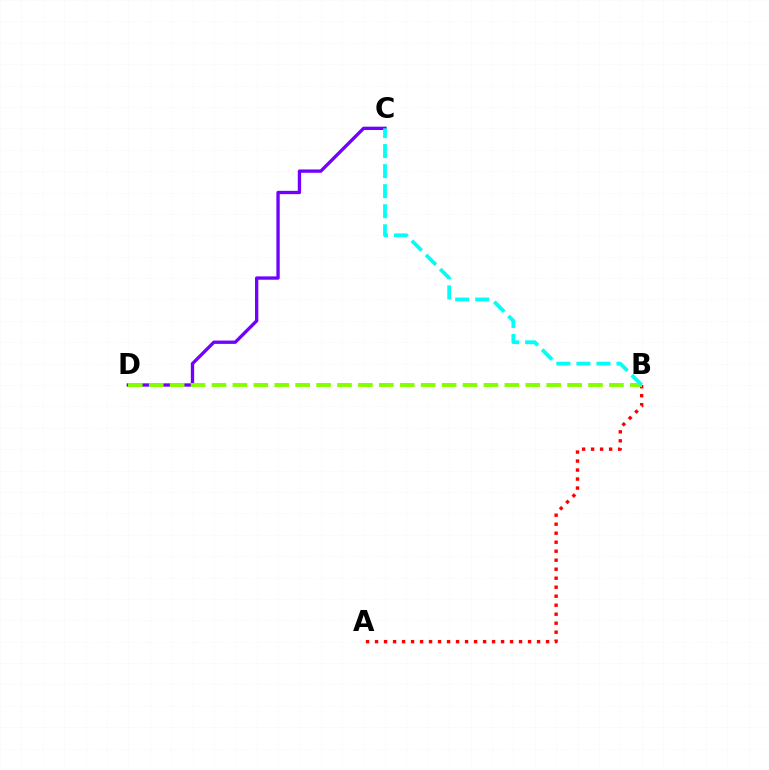{('C', 'D'): [{'color': '#7200ff', 'line_style': 'solid', 'thickness': 2.4}], ('A', 'B'): [{'color': '#ff0000', 'line_style': 'dotted', 'thickness': 2.45}], ('B', 'D'): [{'color': '#84ff00', 'line_style': 'dashed', 'thickness': 2.84}], ('B', 'C'): [{'color': '#00fff6', 'line_style': 'dashed', 'thickness': 2.72}]}